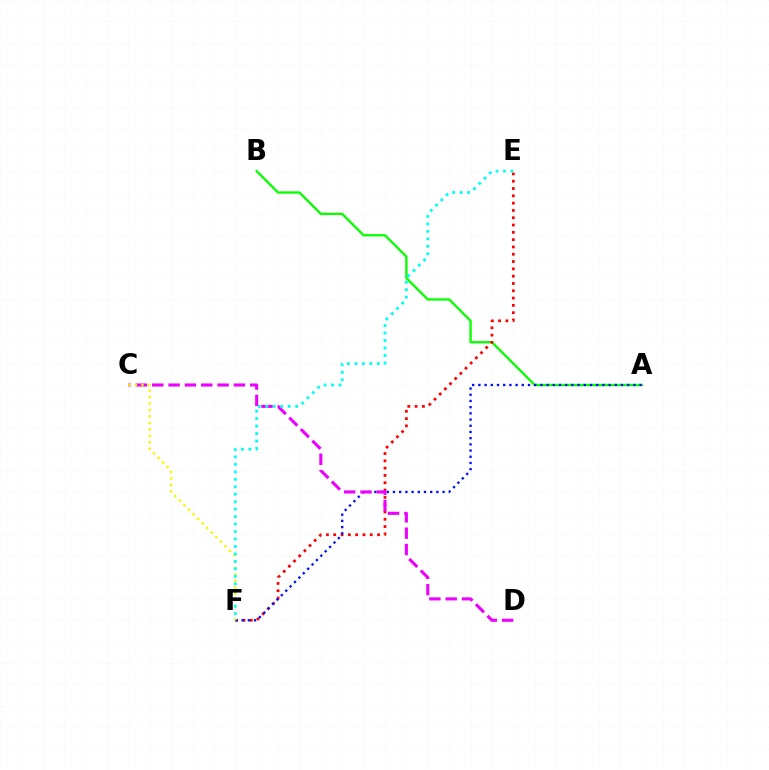{('A', 'B'): [{'color': '#08ff00', 'line_style': 'solid', 'thickness': 1.68}], ('E', 'F'): [{'color': '#ff0000', 'line_style': 'dotted', 'thickness': 1.98}, {'color': '#00fff6', 'line_style': 'dotted', 'thickness': 2.03}], ('A', 'F'): [{'color': '#0010ff', 'line_style': 'dotted', 'thickness': 1.68}], ('C', 'D'): [{'color': '#ee00ff', 'line_style': 'dashed', 'thickness': 2.22}], ('C', 'F'): [{'color': '#fcf500', 'line_style': 'dotted', 'thickness': 1.75}]}